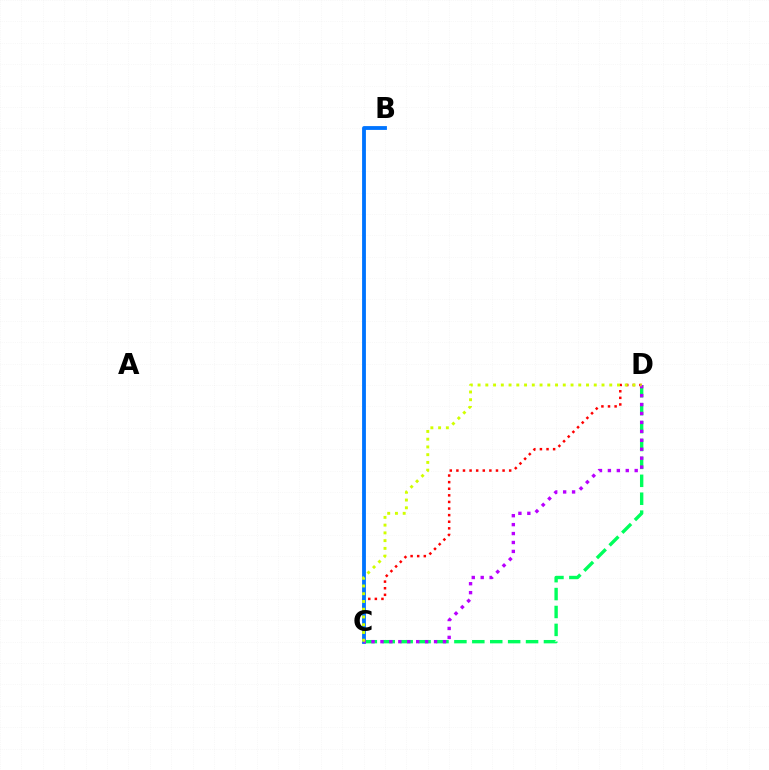{('C', 'D'): [{'color': '#ff0000', 'line_style': 'dotted', 'thickness': 1.79}, {'color': '#00ff5c', 'line_style': 'dashed', 'thickness': 2.43}, {'color': '#b900ff', 'line_style': 'dotted', 'thickness': 2.43}, {'color': '#d1ff00', 'line_style': 'dotted', 'thickness': 2.1}], ('B', 'C'): [{'color': '#0074ff', 'line_style': 'solid', 'thickness': 2.75}]}